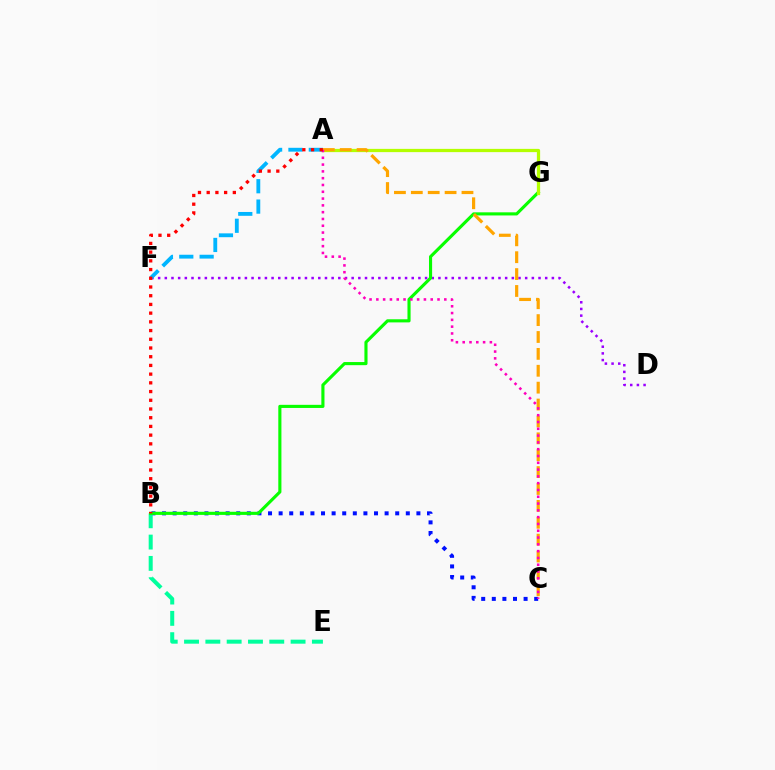{('B', 'C'): [{'color': '#0010ff', 'line_style': 'dotted', 'thickness': 2.88}], ('B', 'E'): [{'color': '#00ff9d', 'line_style': 'dashed', 'thickness': 2.89}], ('D', 'F'): [{'color': '#9b00ff', 'line_style': 'dotted', 'thickness': 1.81}], ('A', 'F'): [{'color': '#00b5ff', 'line_style': 'dashed', 'thickness': 2.77}], ('B', 'G'): [{'color': '#08ff00', 'line_style': 'solid', 'thickness': 2.25}], ('A', 'G'): [{'color': '#b3ff00', 'line_style': 'solid', 'thickness': 2.34}], ('A', 'C'): [{'color': '#ffa500', 'line_style': 'dashed', 'thickness': 2.29}, {'color': '#ff00bd', 'line_style': 'dotted', 'thickness': 1.85}], ('A', 'B'): [{'color': '#ff0000', 'line_style': 'dotted', 'thickness': 2.37}]}